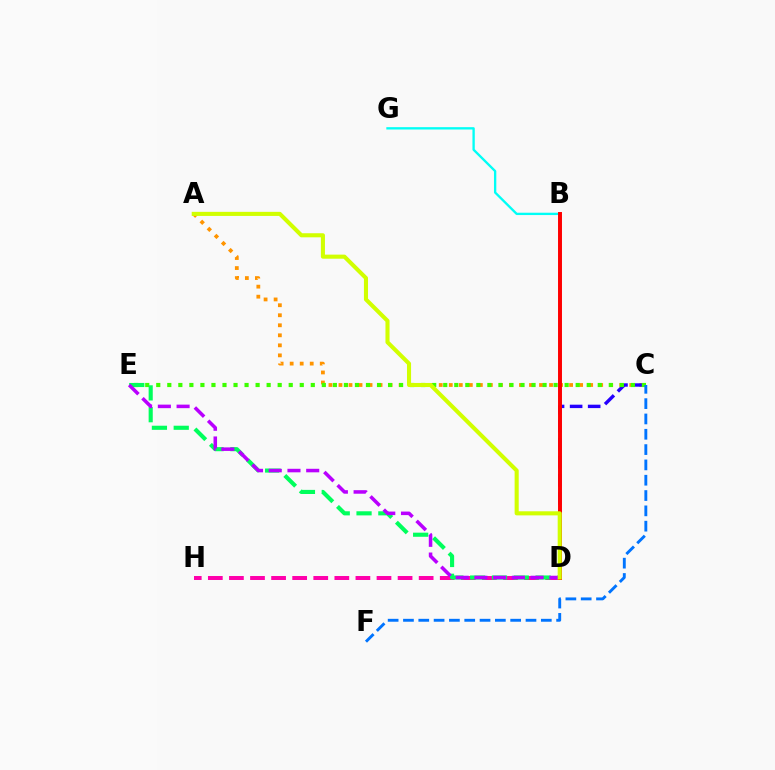{('D', 'H'): [{'color': '#ff00ac', 'line_style': 'dashed', 'thickness': 2.86}], ('A', 'C'): [{'color': '#ff9400', 'line_style': 'dotted', 'thickness': 2.72}], ('B', 'G'): [{'color': '#00fff6', 'line_style': 'solid', 'thickness': 1.68}], ('C', 'D'): [{'color': '#2500ff', 'line_style': 'dashed', 'thickness': 2.45}], ('C', 'E'): [{'color': '#3dff00', 'line_style': 'dotted', 'thickness': 3.0}], ('D', 'E'): [{'color': '#00ff5c', 'line_style': 'dashed', 'thickness': 2.96}, {'color': '#b900ff', 'line_style': 'dashed', 'thickness': 2.55}], ('B', 'D'): [{'color': '#ff0000', 'line_style': 'solid', 'thickness': 2.84}], ('A', 'D'): [{'color': '#d1ff00', 'line_style': 'solid', 'thickness': 2.94}], ('C', 'F'): [{'color': '#0074ff', 'line_style': 'dashed', 'thickness': 2.08}]}